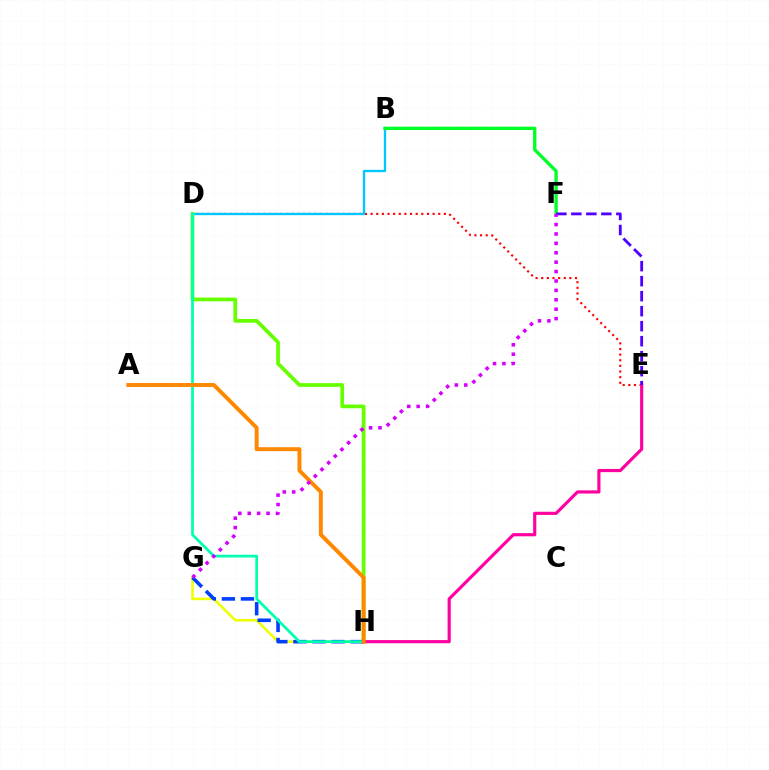{('D', 'E'): [{'color': '#ff0000', 'line_style': 'dotted', 'thickness': 1.53}], ('B', 'D'): [{'color': '#00c7ff', 'line_style': 'solid', 'thickness': 1.68}], ('D', 'H'): [{'color': '#66ff00', 'line_style': 'solid', 'thickness': 2.69}, {'color': '#00ffaf', 'line_style': 'solid', 'thickness': 1.98}], ('B', 'F'): [{'color': '#00ff27', 'line_style': 'solid', 'thickness': 2.39}], ('E', 'H'): [{'color': '#ff00a0', 'line_style': 'solid', 'thickness': 2.28}], ('E', 'F'): [{'color': '#4f00ff', 'line_style': 'dashed', 'thickness': 2.04}], ('G', 'H'): [{'color': '#eeff00', 'line_style': 'solid', 'thickness': 1.84}, {'color': '#003fff', 'line_style': 'dashed', 'thickness': 2.59}], ('A', 'H'): [{'color': '#ff8800', 'line_style': 'solid', 'thickness': 2.84}], ('F', 'G'): [{'color': '#d600ff', 'line_style': 'dotted', 'thickness': 2.56}]}